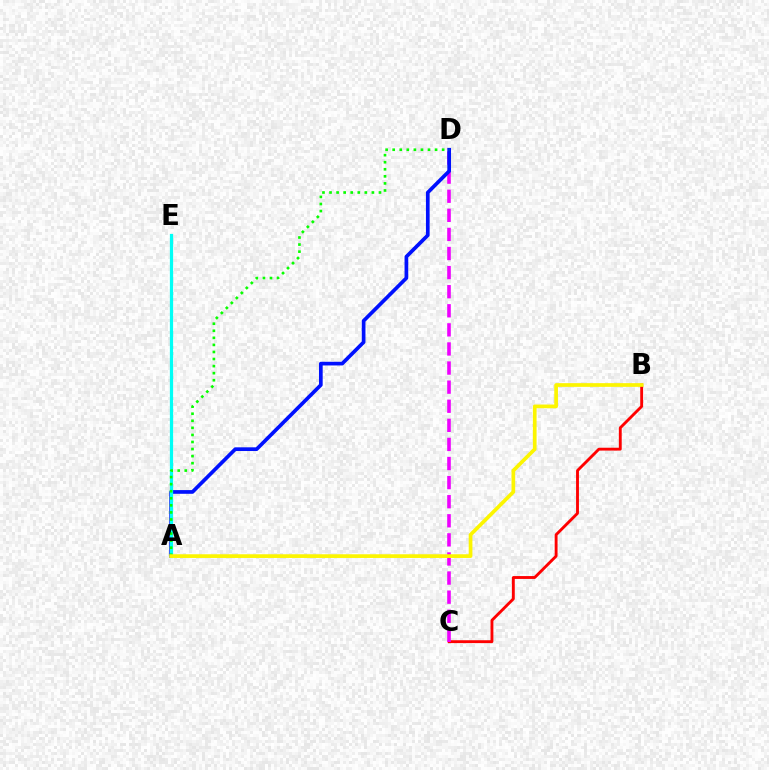{('B', 'C'): [{'color': '#ff0000', 'line_style': 'solid', 'thickness': 2.06}], ('C', 'D'): [{'color': '#ee00ff', 'line_style': 'dashed', 'thickness': 2.59}], ('A', 'D'): [{'color': '#0010ff', 'line_style': 'solid', 'thickness': 2.66}, {'color': '#08ff00', 'line_style': 'dotted', 'thickness': 1.92}], ('A', 'E'): [{'color': '#00fff6', 'line_style': 'solid', 'thickness': 2.33}], ('A', 'B'): [{'color': '#fcf500', 'line_style': 'solid', 'thickness': 2.66}]}